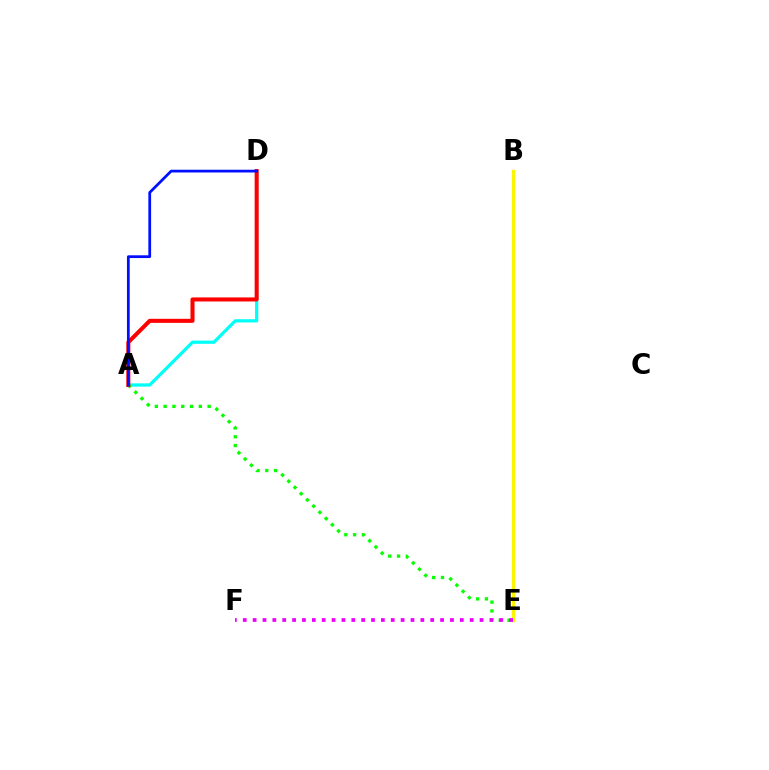{('A', 'D'): [{'color': '#00fff6', 'line_style': 'solid', 'thickness': 2.33}, {'color': '#ff0000', 'line_style': 'solid', 'thickness': 2.91}, {'color': '#0010ff', 'line_style': 'solid', 'thickness': 1.98}], ('A', 'E'): [{'color': '#08ff00', 'line_style': 'dotted', 'thickness': 2.39}], ('B', 'E'): [{'color': '#fcf500', 'line_style': 'solid', 'thickness': 2.38}], ('E', 'F'): [{'color': '#ee00ff', 'line_style': 'dotted', 'thickness': 2.68}]}